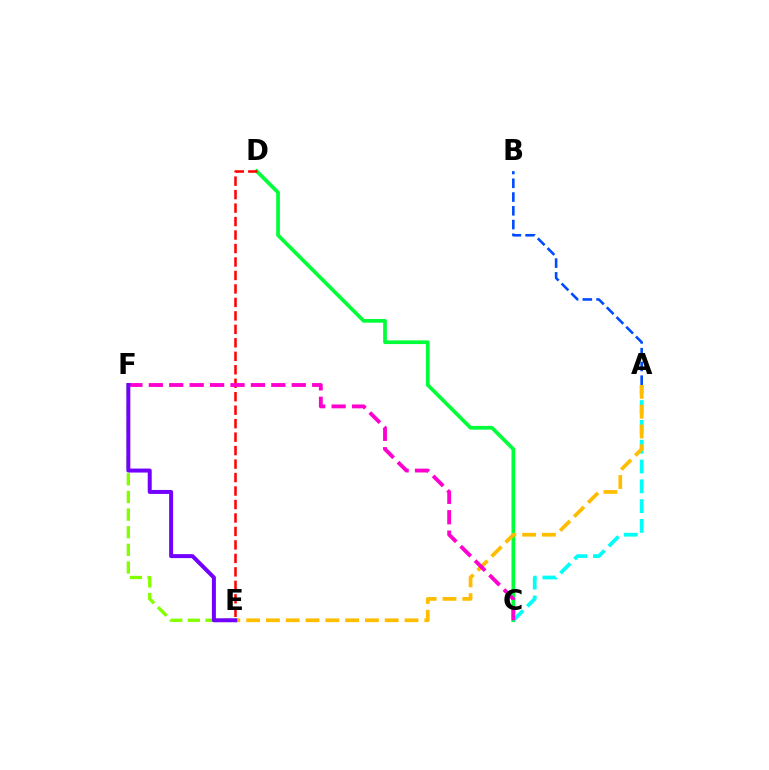{('C', 'D'): [{'color': '#00ff39', 'line_style': 'solid', 'thickness': 2.66}], ('A', 'C'): [{'color': '#00fff6', 'line_style': 'dashed', 'thickness': 2.69}], ('D', 'E'): [{'color': '#ff0000', 'line_style': 'dashed', 'thickness': 1.83}], ('A', 'B'): [{'color': '#004bff', 'line_style': 'dashed', 'thickness': 1.87}], ('E', 'F'): [{'color': '#84ff00', 'line_style': 'dashed', 'thickness': 2.4}, {'color': '#7200ff', 'line_style': 'solid', 'thickness': 2.86}], ('A', 'E'): [{'color': '#ffbd00', 'line_style': 'dashed', 'thickness': 2.69}], ('C', 'F'): [{'color': '#ff00cf', 'line_style': 'dashed', 'thickness': 2.77}]}